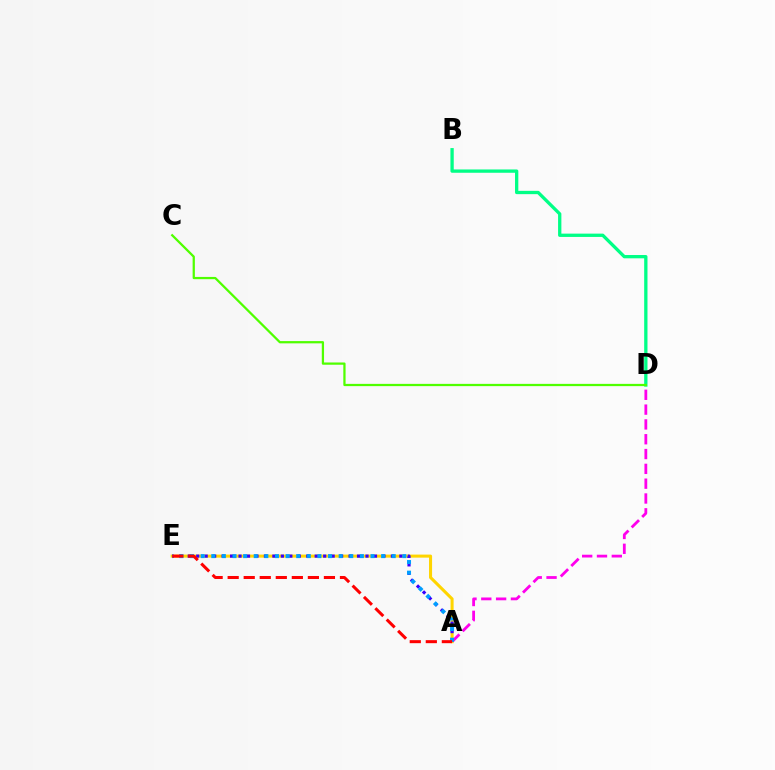{('A', 'D'): [{'color': '#ff00ed', 'line_style': 'dashed', 'thickness': 2.01}], ('A', 'E'): [{'color': '#ffd500', 'line_style': 'solid', 'thickness': 2.2}, {'color': '#3700ff', 'line_style': 'dotted', 'thickness': 2.3}, {'color': '#009eff', 'line_style': 'dotted', 'thickness': 2.88}, {'color': '#ff0000', 'line_style': 'dashed', 'thickness': 2.18}], ('B', 'D'): [{'color': '#00ff86', 'line_style': 'solid', 'thickness': 2.38}], ('C', 'D'): [{'color': '#4fff00', 'line_style': 'solid', 'thickness': 1.62}]}